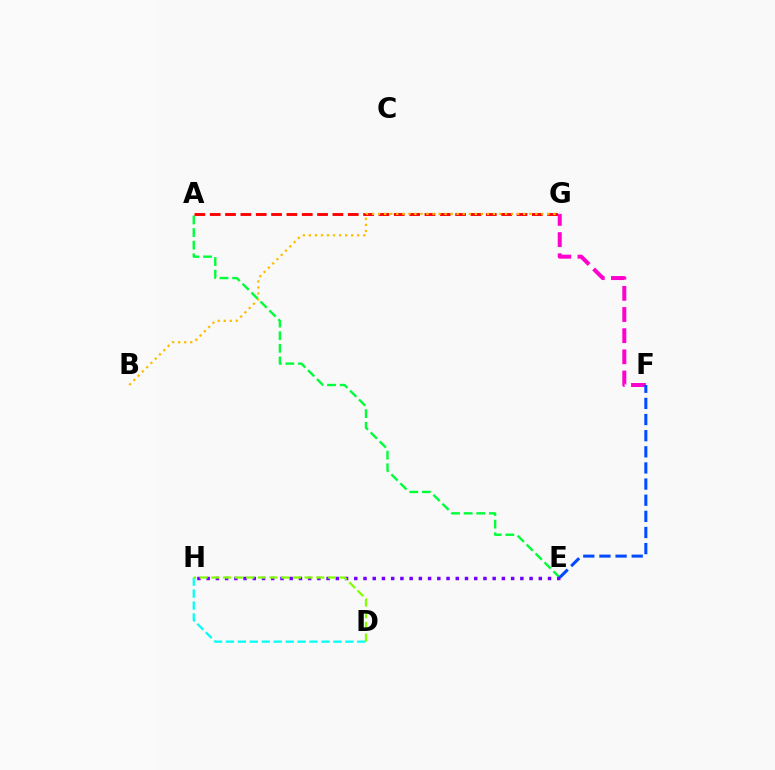{('D', 'H'): [{'color': '#00fff6', 'line_style': 'dashed', 'thickness': 1.62}, {'color': '#84ff00', 'line_style': 'dashed', 'thickness': 1.58}], ('A', 'E'): [{'color': '#00ff39', 'line_style': 'dashed', 'thickness': 1.72}], ('F', 'G'): [{'color': '#ff00cf', 'line_style': 'dashed', 'thickness': 2.87}], ('A', 'G'): [{'color': '#ff0000', 'line_style': 'dashed', 'thickness': 2.08}], ('E', 'H'): [{'color': '#7200ff', 'line_style': 'dotted', 'thickness': 2.51}], ('B', 'G'): [{'color': '#ffbd00', 'line_style': 'dotted', 'thickness': 1.64}], ('E', 'F'): [{'color': '#004bff', 'line_style': 'dashed', 'thickness': 2.19}]}